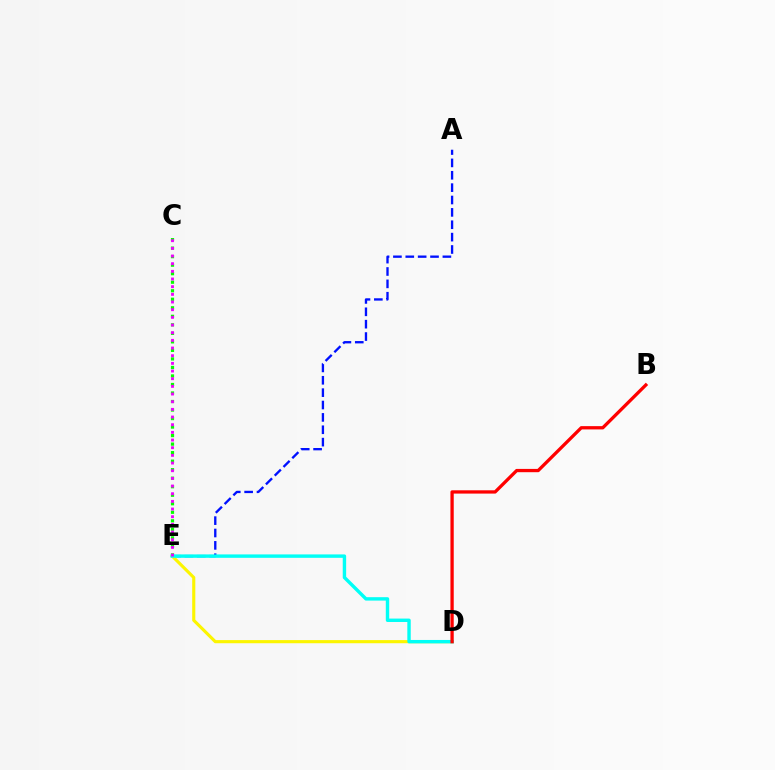{('C', 'E'): [{'color': '#08ff00', 'line_style': 'dotted', 'thickness': 2.32}, {'color': '#ee00ff', 'line_style': 'dotted', 'thickness': 2.08}], ('A', 'E'): [{'color': '#0010ff', 'line_style': 'dashed', 'thickness': 1.68}], ('D', 'E'): [{'color': '#fcf500', 'line_style': 'solid', 'thickness': 2.25}, {'color': '#00fff6', 'line_style': 'solid', 'thickness': 2.46}], ('B', 'D'): [{'color': '#ff0000', 'line_style': 'solid', 'thickness': 2.37}]}